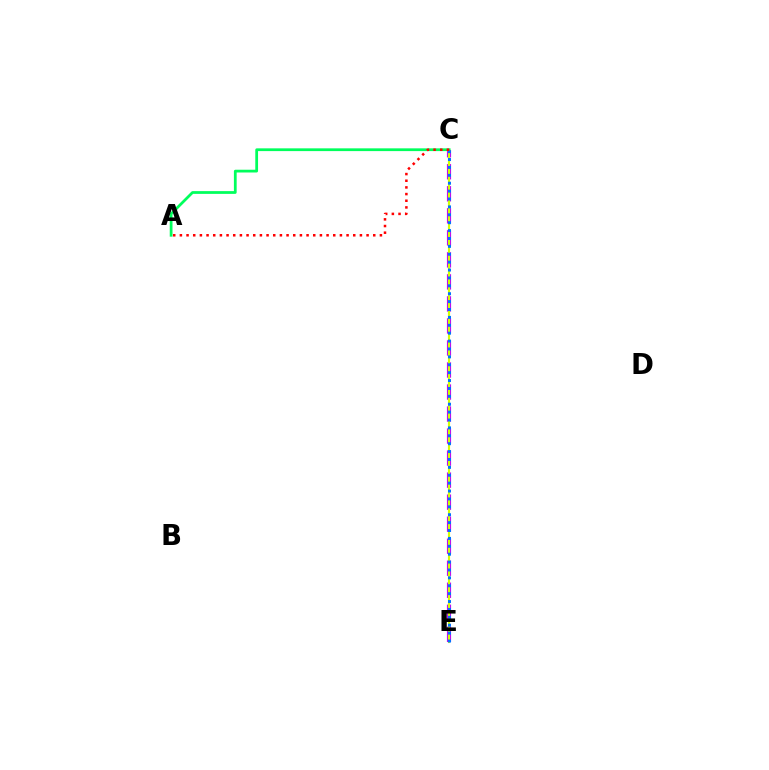{('C', 'E'): [{'color': '#b900ff', 'line_style': 'dashed', 'thickness': 2.99}, {'color': '#d1ff00', 'line_style': 'solid', 'thickness': 1.55}, {'color': '#0074ff', 'line_style': 'dotted', 'thickness': 2.14}], ('A', 'C'): [{'color': '#00ff5c', 'line_style': 'solid', 'thickness': 1.99}, {'color': '#ff0000', 'line_style': 'dotted', 'thickness': 1.81}]}